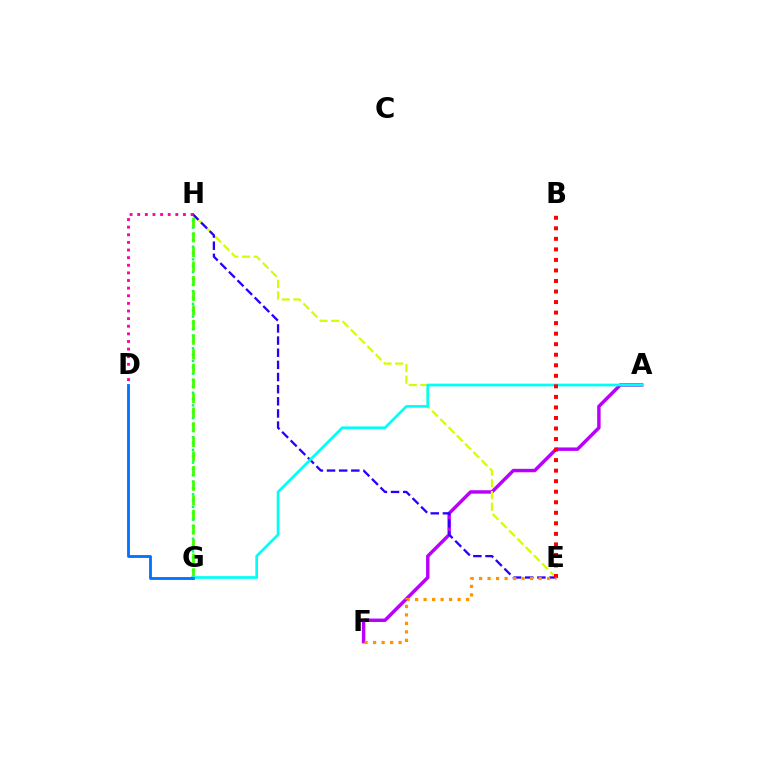{('A', 'F'): [{'color': '#b900ff', 'line_style': 'solid', 'thickness': 2.48}], ('G', 'H'): [{'color': '#00ff5c', 'line_style': 'dotted', 'thickness': 1.72}, {'color': '#3dff00', 'line_style': 'dashed', 'thickness': 1.98}], ('E', 'H'): [{'color': '#d1ff00', 'line_style': 'dashed', 'thickness': 1.58}, {'color': '#2500ff', 'line_style': 'dashed', 'thickness': 1.65}], ('A', 'G'): [{'color': '#00fff6', 'line_style': 'solid', 'thickness': 1.95}], ('B', 'E'): [{'color': '#ff0000', 'line_style': 'dotted', 'thickness': 2.86}], ('E', 'F'): [{'color': '#ff9400', 'line_style': 'dotted', 'thickness': 2.31}], ('D', 'H'): [{'color': '#ff00ac', 'line_style': 'dotted', 'thickness': 2.07}], ('D', 'G'): [{'color': '#0074ff', 'line_style': 'solid', 'thickness': 2.04}]}